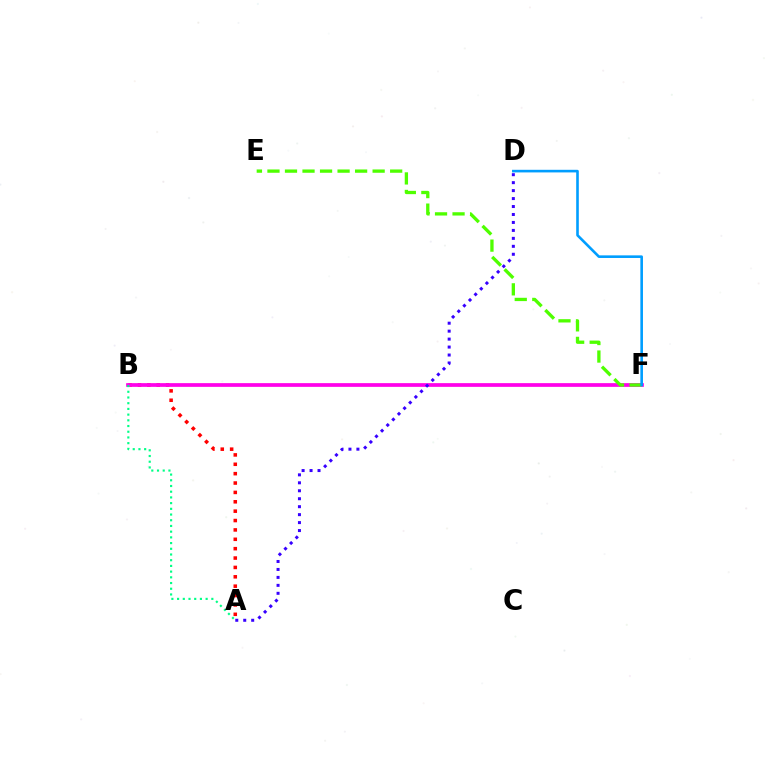{('B', 'F'): [{'color': '#ffd500', 'line_style': 'solid', 'thickness': 1.71}, {'color': '#ff00ed', 'line_style': 'solid', 'thickness': 2.66}], ('A', 'B'): [{'color': '#ff0000', 'line_style': 'dotted', 'thickness': 2.55}, {'color': '#00ff86', 'line_style': 'dotted', 'thickness': 1.55}], ('A', 'D'): [{'color': '#3700ff', 'line_style': 'dotted', 'thickness': 2.16}], ('E', 'F'): [{'color': '#4fff00', 'line_style': 'dashed', 'thickness': 2.38}], ('D', 'F'): [{'color': '#009eff', 'line_style': 'solid', 'thickness': 1.88}]}